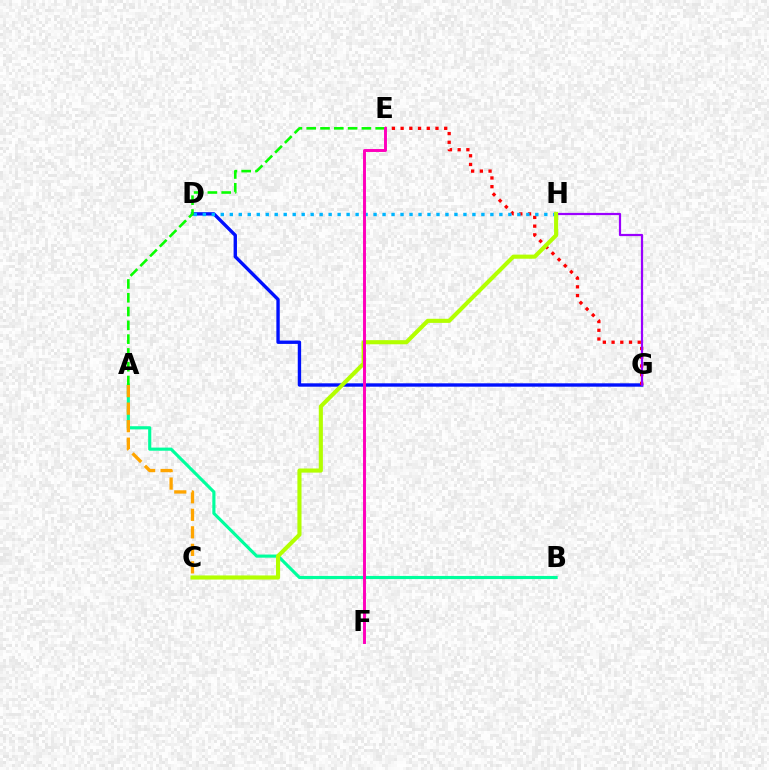{('D', 'G'): [{'color': '#0010ff', 'line_style': 'solid', 'thickness': 2.43}], ('E', 'G'): [{'color': '#ff0000', 'line_style': 'dotted', 'thickness': 2.37}], ('D', 'H'): [{'color': '#00b5ff', 'line_style': 'dotted', 'thickness': 2.44}], ('A', 'B'): [{'color': '#00ff9d', 'line_style': 'solid', 'thickness': 2.25}], ('A', 'E'): [{'color': '#08ff00', 'line_style': 'dashed', 'thickness': 1.87}], ('G', 'H'): [{'color': '#9b00ff', 'line_style': 'solid', 'thickness': 1.59}], ('C', 'H'): [{'color': '#b3ff00', 'line_style': 'solid', 'thickness': 2.95}], ('A', 'C'): [{'color': '#ffa500', 'line_style': 'dashed', 'thickness': 2.38}], ('E', 'F'): [{'color': '#ff00bd', 'line_style': 'solid', 'thickness': 2.12}]}